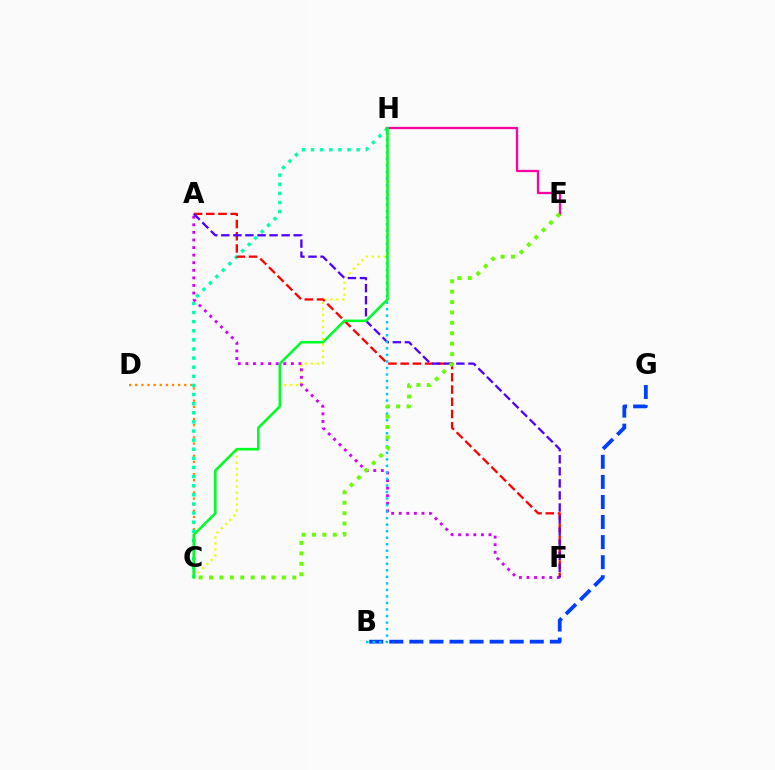{('C', 'H'): [{'color': '#eeff00', 'line_style': 'dotted', 'thickness': 1.62}, {'color': '#00ffaf', 'line_style': 'dotted', 'thickness': 2.48}, {'color': '#00ff27', 'line_style': 'solid', 'thickness': 1.85}], ('C', 'D'): [{'color': '#ff8800', 'line_style': 'dotted', 'thickness': 1.66}], ('A', 'F'): [{'color': '#ff0000', 'line_style': 'dashed', 'thickness': 1.66}, {'color': '#d600ff', 'line_style': 'dotted', 'thickness': 2.06}, {'color': '#4f00ff', 'line_style': 'dashed', 'thickness': 1.64}], ('B', 'G'): [{'color': '#003fff', 'line_style': 'dashed', 'thickness': 2.73}], ('B', 'H'): [{'color': '#00c7ff', 'line_style': 'dotted', 'thickness': 1.77}], ('E', 'H'): [{'color': '#ff00a0', 'line_style': 'solid', 'thickness': 1.66}], ('C', 'E'): [{'color': '#66ff00', 'line_style': 'dotted', 'thickness': 2.83}]}